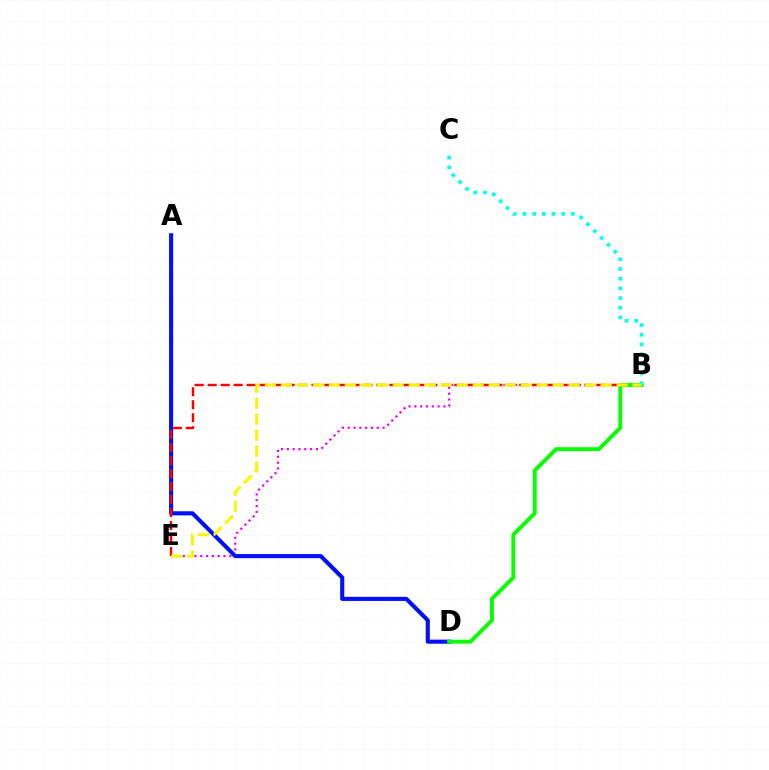{('B', 'E'): [{'color': '#ee00ff', 'line_style': 'dotted', 'thickness': 1.58}, {'color': '#ff0000', 'line_style': 'dashed', 'thickness': 1.76}, {'color': '#fcf500', 'line_style': 'dashed', 'thickness': 2.17}], ('A', 'D'): [{'color': '#0010ff', 'line_style': 'solid', 'thickness': 2.95}], ('B', 'D'): [{'color': '#08ff00', 'line_style': 'solid', 'thickness': 2.82}], ('B', 'C'): [{'color': '#00fff6', 'line_style': 'dotted', 'thickness': 2.63}]}